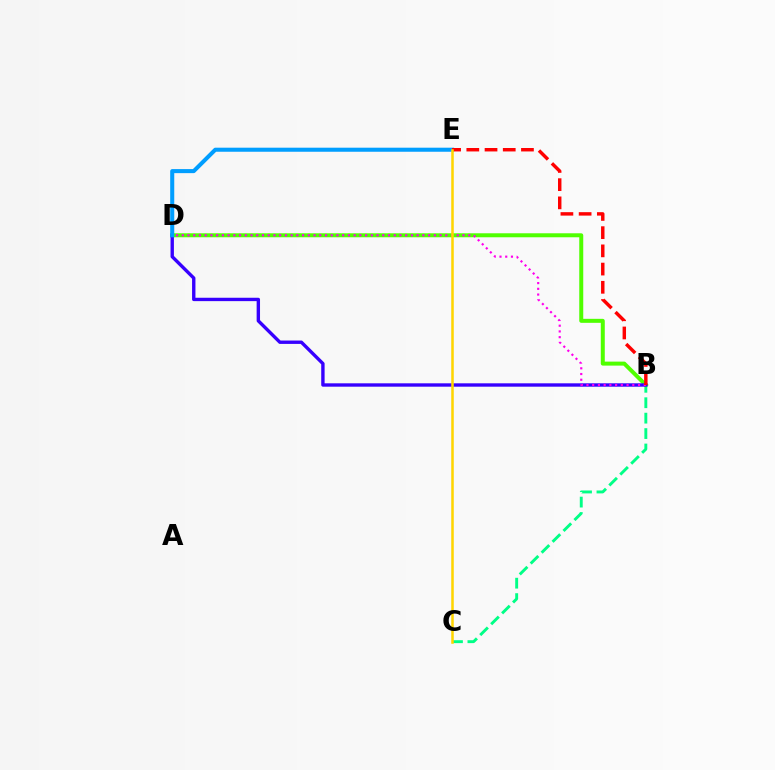{('B', 'C'): [{'color': '#00ff86', 'line_style': 'dashed', 'thickness': 2.1}], ('B', 'D'): [{'color': '#4fff00', 'line_style': 'solid', 'thickness': 2.87}, {'color': '#3700ff', 'line_style': 'solid', 'thickness': 2.43}, {'color': '#ff00ed', 'line_style': 'dotted', 'thickness': 1.56}], ('D', 'E'): [{'color': '#009eff', 'line_style': 'solid', 'thickness': 2.92}], ('B', 'E'): [{'color': '#ff0000', 'line_style': 'dashed', 'thickness': 2.47}], ('C', 'E'): [{'color': '#ffd500', 'line_style': 'solid', 'thickness': 1.82}]}